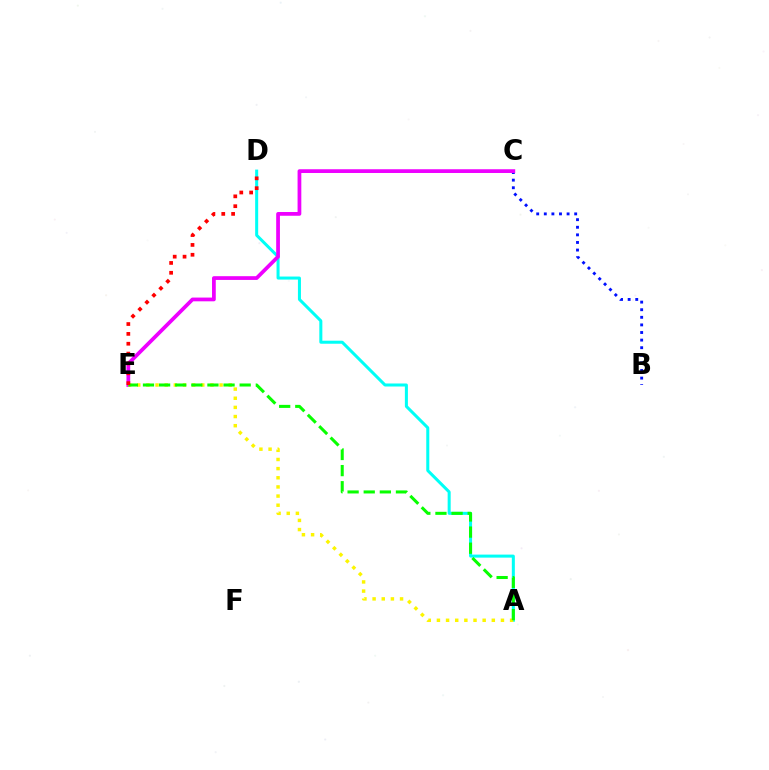{('B', 'C'): [{'color': '#0010ff', 'line_style': 'dotted', 'thickness': 2.06}], ('A', 'D'): [{'color': '#00fff6', 'line_style': 'solid', 'thickness': 2.18}], ('C', 'E'): [{'color': '#ee00ff', 'line_style': 'solid', 'thickness': 2.7}], ('A', 'E'): [{'color': '#fcf500', 'line_style': 'dotted', 'thickness': 2.49}, {'color': '#08ff00', 'line_style': 'dashed', 'thickness': 2.19}], ('D', 'E'): [{'color': '#ff0000', 'line_style': 'dotted', 'thickness': 2.68}]}